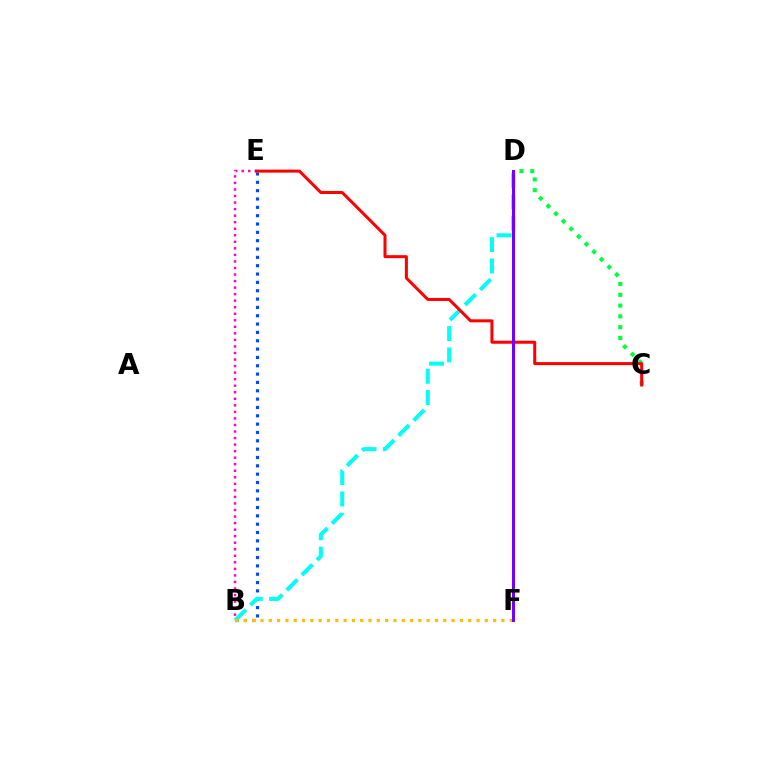{('B', 'E'): [{'color': '#004bff', 'line_style': 'dotted', 'thickness': 2.27}, {'color': '#ff00cf', 'line_style': 'dotted', 'thickness': 1.78}], ('C', 'D'): [{'color': '#00ff39', 'line_style': 'dotted', 'thickness': 2.93}], ('B', 'D'): [{'color': '#00fff6', 'line_style': 'dashed', 'thickness': 2.9}], ('D', 'F'): [{'color': '#84ff00', 'line_style': 'dashed', 'thickness': 1.95}, {'color': '#7200ff', 'line_style': 'solid', 'thickness': 2.2}], ('B', 'F'): [{'color': '#ffbd00', 'line_style': 'dotted', 'thickness': 2.26}], ('C', 'E'): [{'color': '#ff0000', 'line_style': 'solid', 'thickness': 2.18}]}